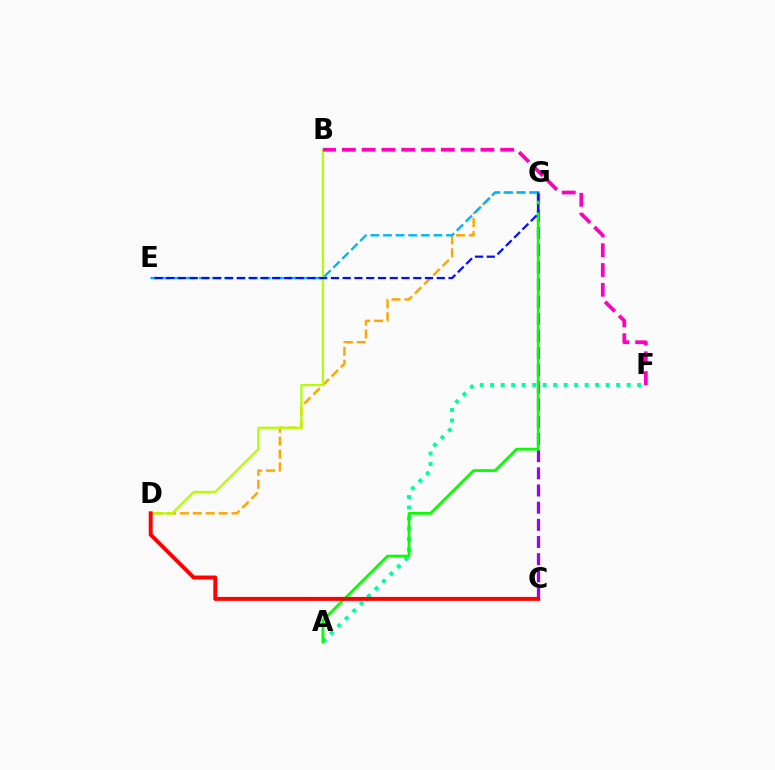{('D', 'G'): [{'color': '#ffa500', 'line_style': 'dashed', 'thickness': 1.76}], ('C', 'G'): [{'color': '#9b00ff', 'line_style': 'dashed', 'thickness': 2.33}], ('A', 'F'): [{'color': '#00ff9d', 'line_style': 'dotted', 'thickness': 2.85}], ('A', 'G'): [{'color': '#08ff00', 'line_style': 'solid', 'thickness': 2.01}], ('B', 'D'): [{'color': '#b3ff00', 'line_style': 'solid', 'thickness': 1.63}], ('E', 'G'): [{'color': '#00b5ff', 'line_style': 'dashed', 'thickness': 1.71}, {'color': '#0010ff', 'line_style': 'dashed', 'thickness': 1.6}], ('C', 'D'): [{'color': '#ff0000', 'line_style': 'solid', 'thickness': 2.84}], ('B', 'F'): [{'color': '#ff00bd', 'line_style': 'dashed', 'thickness': 2.69}]}